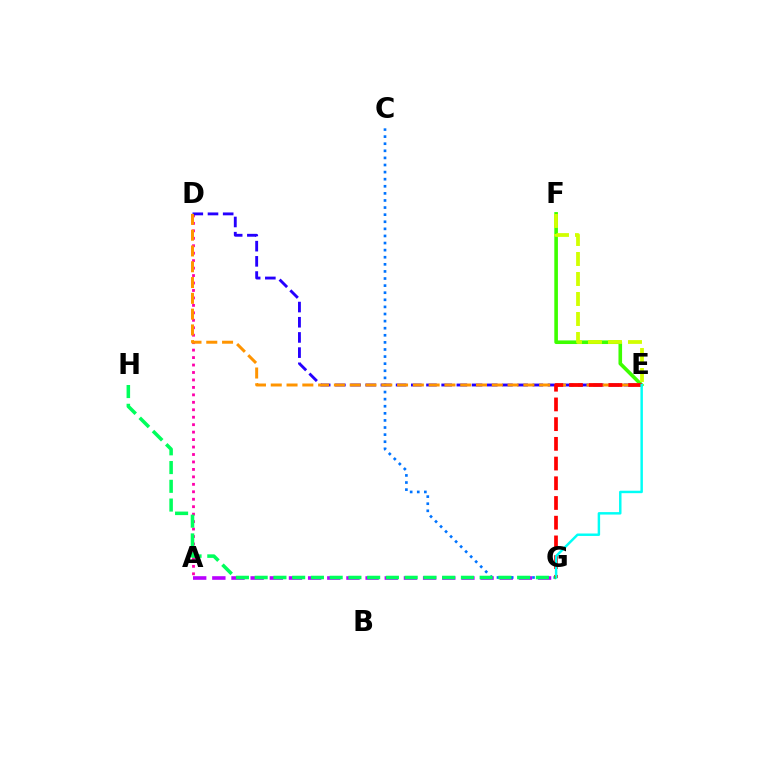{('A', 'G'): [{'color': '#b900ff', 'line_style': 'dashed', 'thickness': 2.6}], ('E', 'F'): [{'color': '#3dff00', 'line_style': 'solid', 'thickness': 2.6}, {'color': '#d1ff00', 'line_style': 'dashed', 'thickness': 2.72}], ('C', 'G'): [{'color': '#0074ff', 'line_style': 'dotted', 'thickness': 1.93}], ('A', 'D'): [{'color': '#ff00ac', 'line_style': 'dotted', 'thickness': 2.03}], ('D', 'E'): [{'color': '#2500ff', 'line_style': 'dashed', 'thickness': 2.06}, {'color': '#ff9400', 'line_style': 'dashed', 'thickness': 2.14}], ('E', 'G'): [{'color': '#ff0000', 'line_style': 'dashed', 'thickness': 2.68}, {'color': '#00fff6', 'line_style': 'solid', 'thickness': 1.77}], ('G', 'H'): [{'color': '#00ff5c', 'line_style': 'dashed', 'thickness': 2.55}]}